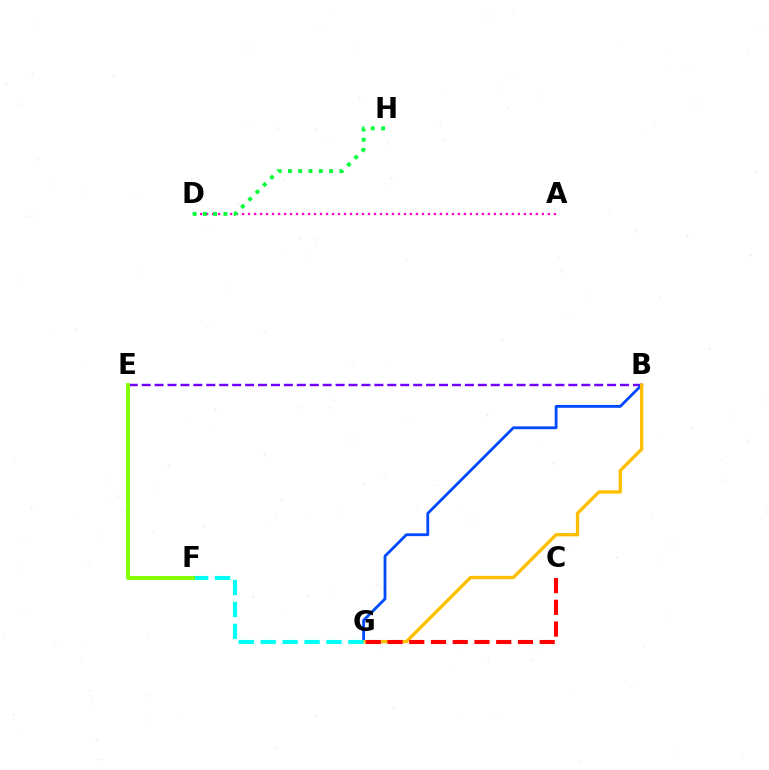{('B', 'E'): [{'color': '#7200ff', 'line_style': 'dashed', 'thickness': 1.76}], ('A', 'D'): [{'color': '#ff00cf', 'line_style': 'dotted', 'thickness': 1.63}], ('B', 'G'): [{'color': '#004bff', 'line_style': 'solid', 'thickness': 2.03}, {'color': '#ffbd00', 'line_style': 'solid', 'thickness': 2.37}], ('F', 'G'): [{'color': '#00fff6', 'line_style': 'dashed', 'thickness': 2.98}], ('D', 'H'): [{'color': '#00ff39', 'line_style': 'dotted', 'thickness': 2.79}], ('E', 'F'): [{'color': '#84ff00', 'line_style': 'solid', 'thickness': 2.81}], ('C', 'G'): [{'color': '#ff0000', 'line_style': 'dashed', 'thickness': 2.95}]}